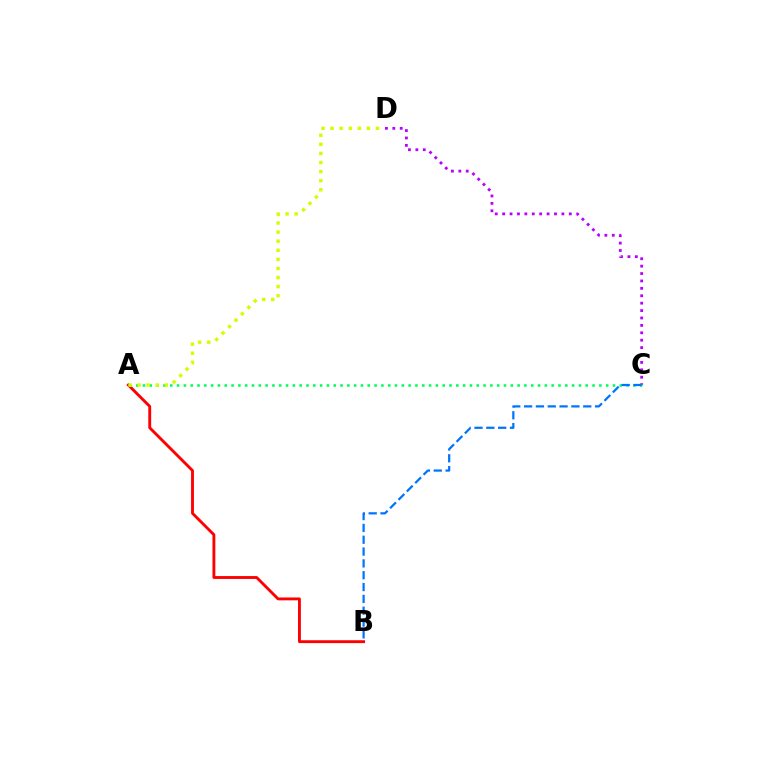{('A', 'B'): [{'color': '#ff0000', 'line_style': 'solid', 'thickness': 2.07}], ('C', 'D'): [{'color': '#b900ff', 'line_style': 'dotted', 'thickness': 2.01}], ('A', 'C'): [{'color': '#00ff5c', 'line_style': 'dotted', 'thickness': 1.85}], ('B', 'C'): [{'color': '#0074ff', 'line_style': 'dashed', 'thickness': 1.61}], ('A', 'D'): [{'color': '#d1ff00', 'line_style': 'dotted', 'thickness': 2.47}]}